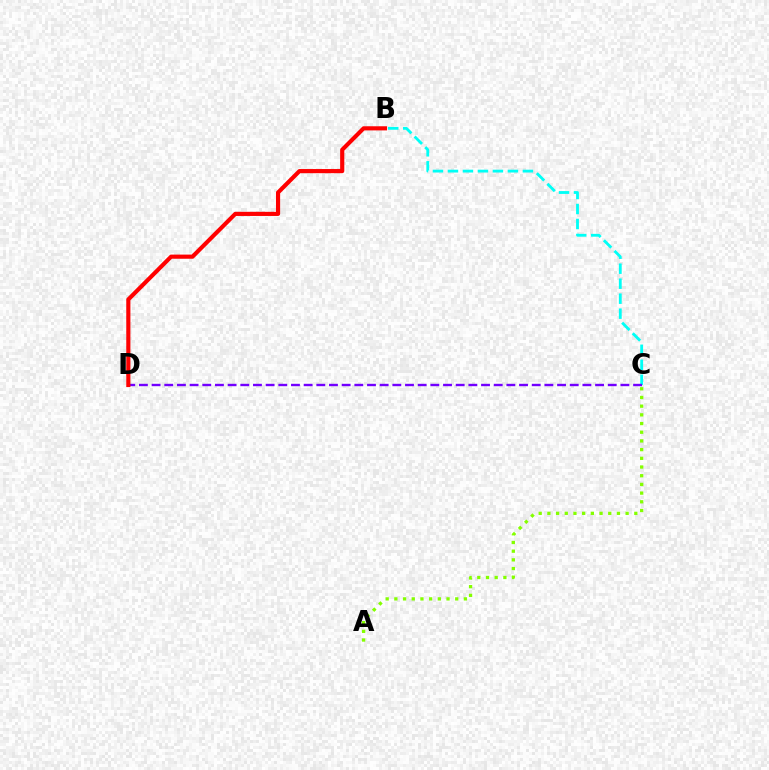{('B', 'C'): [{'color': '#00fff6', 'line_style': 'dashed', 'thickness': 2.04}], ('C', 'D'): [{'color': '#7200ff', 'line_style': 'dashed', 'thickness': 1.72}], ('A', 'C'): [{'color': '#84ff00', 'line_style': 'dotted', 'thickness': 2.36}], ('B', 'D'): [{'color': '#ff0000', 'line_style': 'solid', 'thickness': 2.98}]}